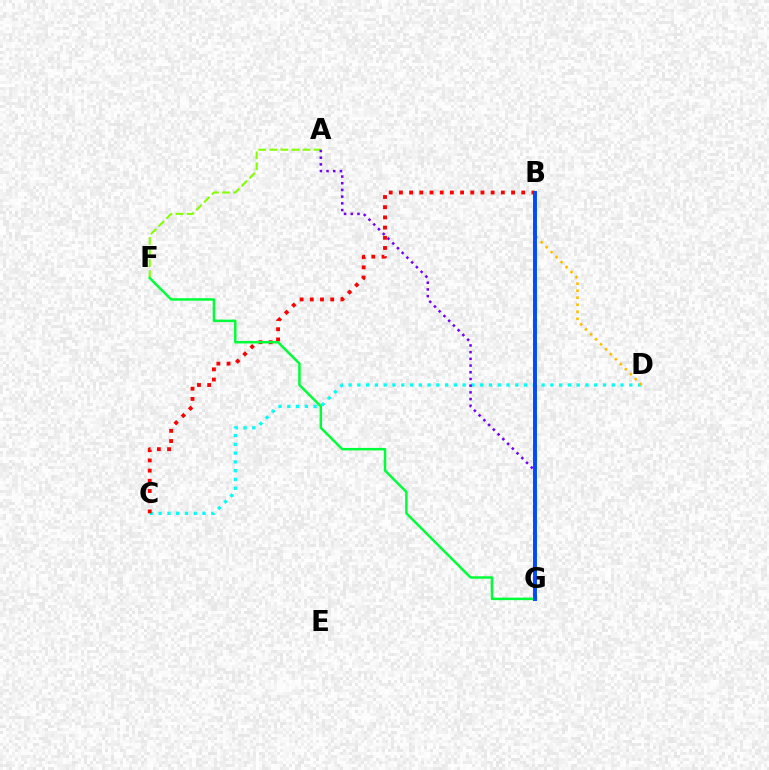{('C', 'D'): [{'color': '#00fff6', 'line_style': 'dotted', 'thickness': 2.38}], ('B', 'C'): [{'color': '#ff0000', 'line_style': 'dotted', 'thickness': 2.77}], ('A', 'F'): [{'color': '#84ff00', 'line_style': 'dashed', 'thickness': 1.5}], ('B', 'D'): [{'color': '#ffbd00', 'line_style': 'dotted', 'thickness': 1.91}], ('B', 'G'): [{'color': '#ff00cf', 'line_style': 'dashed', 'thickness': 1.51}, {'color': '#004bff', 'line_style': 'solid', 'thickness': 2.82}], ('A', 'G'): [{'color': '#7200ff', 'line_style': 'dotted', 'thickness': 1.82}], ('F', 'G'): [{'color': '#00ff39', 'line_style': 'solid', 'thickness': 1.8}]}